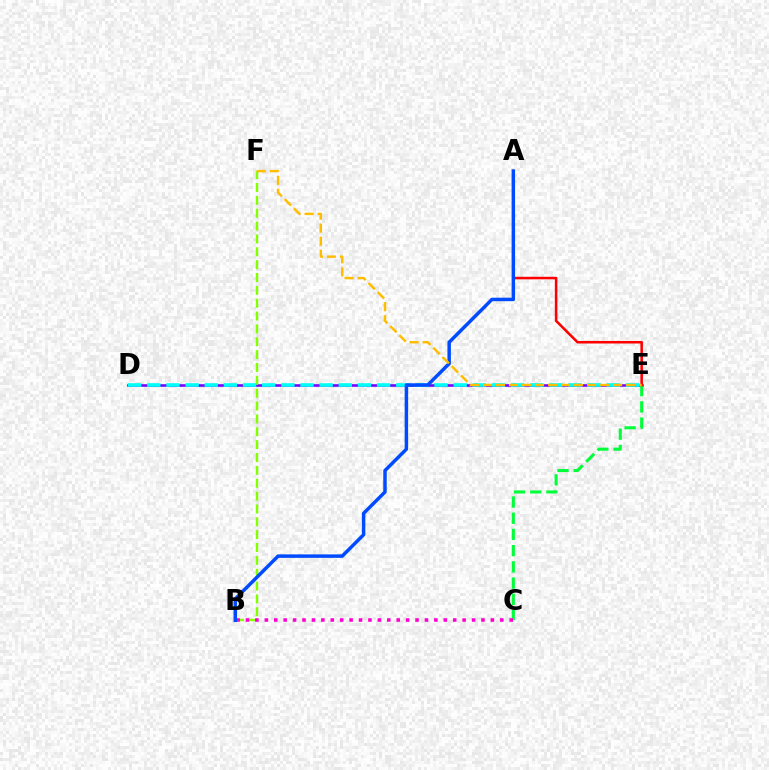{('D', 'E'): [{'color': '#7200ff', 'line_style': 'solid', 'thickness': 1.85}, {'color': '#00fff6', 'line_style': 'dashed', 'thickness': 2.6}], ('B', 'F'): [{'color': '#84ff00', 'line_style': 'dashed', 'thickness': 1.75}], ('C', 'E'): [{'color': '#00ff39', 'line_style': 'dashed', 'thickness': 2.2}], ('A', 'E'): [{'color': '#ff0000', 'line_style': 'solid', 'thickness': 1.83}], ('B', 'C'): [{'color': '#ff00cf', 'line_style': 'dotted', 'thickness': 2.56}], ('A', 'B'): [{'color': '#004bff', 'line_style': 'solid', 'thickness': 2.5}], ('E', 'F'): [{'color': '#ffbd00', 'line_style': 'dashed', 'thickness': 1.77}]}